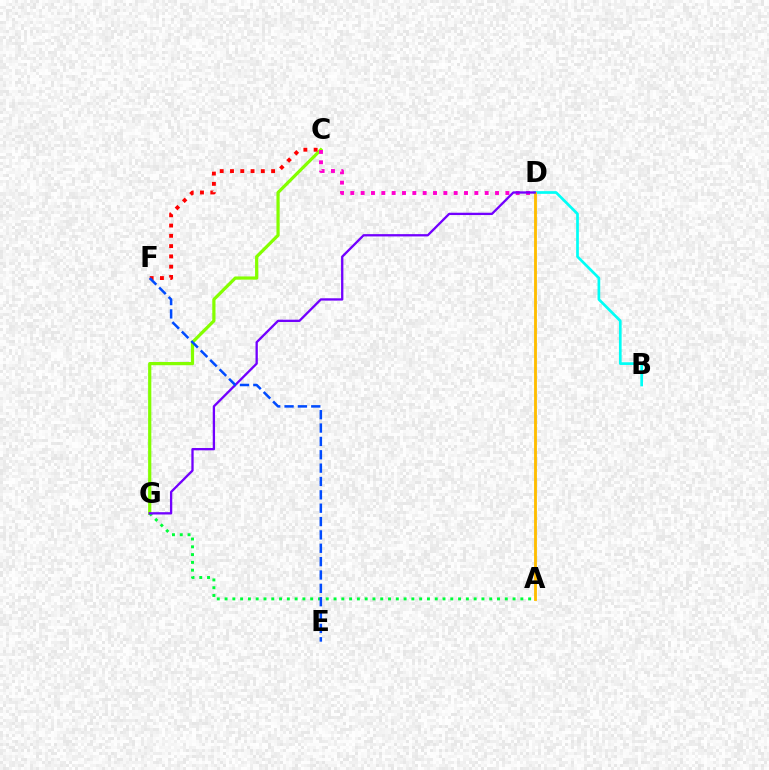{('C', 'G'): [{'color': '#84ff00', 'line_style': 'solid', 'thickness': 2.31}], ('B', 'D'): [{'color': '#00fff6', 'line_style': 'solid', 'thickness': 1.94}], ('C', 'F'): [{'color': '#ff0000', 'line_style': 'dotted', 'thickness': 2.79}], ('A', 'G'): [{'color': '#00ff39', 'line_style': 'dotted', 'thickness': 2.11}], ('C', 'D'): [{'color': '#ff00cf', 'line_style': 'dotted', 'thickness': 2.81}], ('A', 'D'): [{'color': '#ffbd00', 'line_style': 'solid', 'thickness': 2.05}], ('D', 'G'): [{'color': '#7200ff', 'line_style': 'solid', 'thickness': 1.66}], ('E', 'F'): [{'color': '#004bff', 'line_style': 'dashed', 'thickness': 1.81}]}